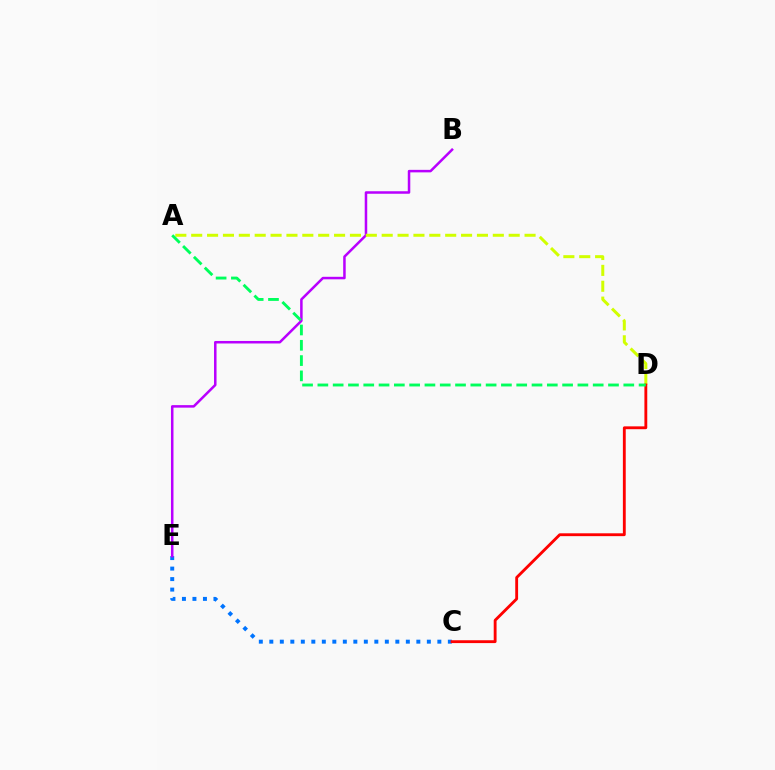{('C', 'E'): [{'color': '#0074ff', 'line_style': 'dotted', 'thickness': 2.85}], ('B', 'E'): [{'color': '#b900ff', 'line_style': 'solid', 'thickness': 1.81}], ('A', 'D'): [{'color': '#d1ff00', 'line_style': 'dashed', 'thickness': 2.16}, {'color': '#00ff5c', 'line_style': 'dashed', 'thickness': 2.08}], ('C', 'D'): [{'color': '#ff0000', 'line_style': 'solid', 'thickness': 2.05}]}